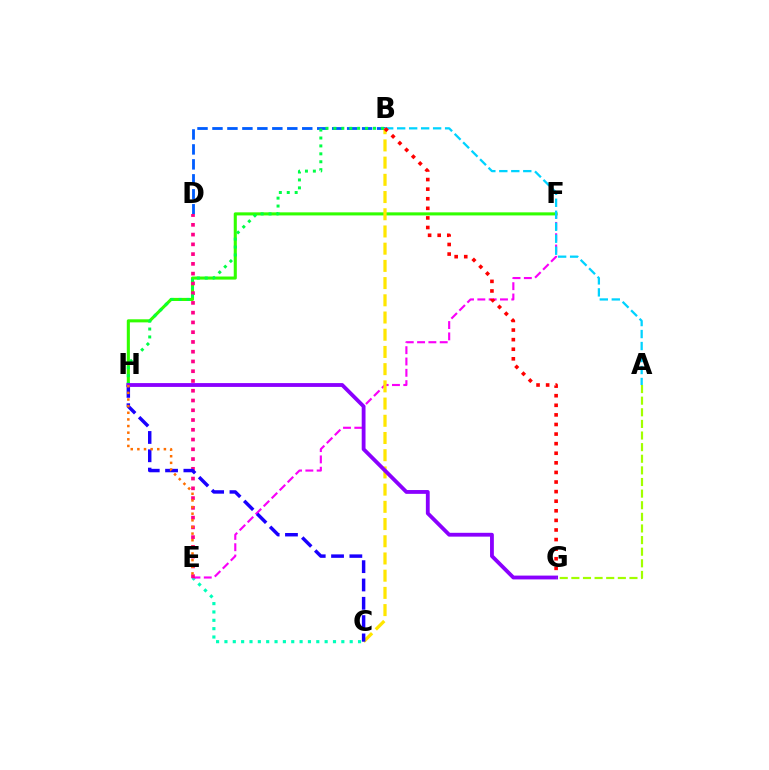{('F', 'H'): [{'color': '#31ff00', 'line_style': 'solid', 'thickness': 2.22}], ('C', 'E'): [{'color': '#00ffbb', 'line_style': 'dotted', 'thickness': 2.27}], ('E', 'F'): [{'color': '#fa00f9', 'line_style': 'dashed', 'thickness': 1.54}], ('B', 'D'): [{'color': '#005dff', 'line_style': 'dashed', 'thickness': 2.03}], ('B', 'C'): [{'color': '#ffe600', 'line_style': 'dashed', 'thickness': 2.34}], ('D', 'E'): [{'color': '#ff0088', 'line_style': 'dotted', 'thickness': 2.65}], ('B', 'H'): [{'color': '#00ff45', 'line_style': 'dotted', 'thickness': 2.15}], ('A', 'B'): [{'color': '#00d3ff', 'line_style': 'dashed', 'thickness': 1.63}], ('C', 'H'): [{'color': '#1900ff', 'line_style': 'dashed', 'thickness': 2.49}], ('B', 'G'): [{'color': '#ff0000', 'line_style': 'dotted', 'thickness': 2.61}], ('G', 'H'): [{'color': '#8a00ff', 'line_style': 'solid', 'thickness': 2.75}], ('A', 'G'): [{'color': '#a2ff00', 'line_style': 'dashed', 'thickness': 1.58}], ('E', 'H'): [{'color': '#ff7000', 'line_style': 'dotted', 'thickness': 1.8}]}